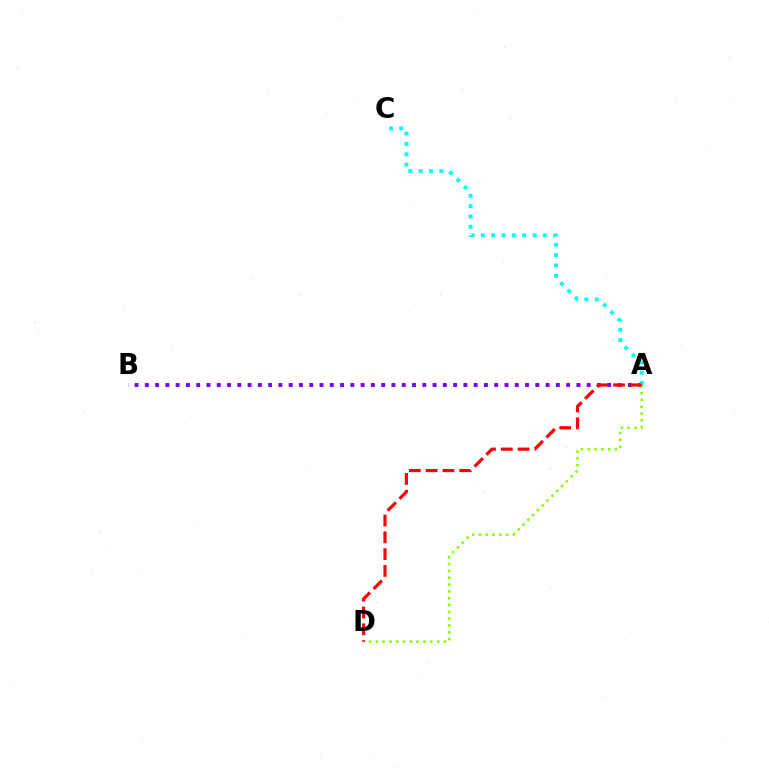{('A', 'B'): [{'color': '#7200ff', 'line_style': 'dotted', 'thickness': 2.79}], ('A', 'D'): [{'color': '#84ff00', 'line_style': 'dotted', 'thickness': 1.85}, {'color': '#ff0000', 'line_style': 'dashed', 'thickness': 2.28}], ('A', 'C'): [{'color': '#00fff6', 'line_style': 'dotted', 'thickness': 2.81}]}